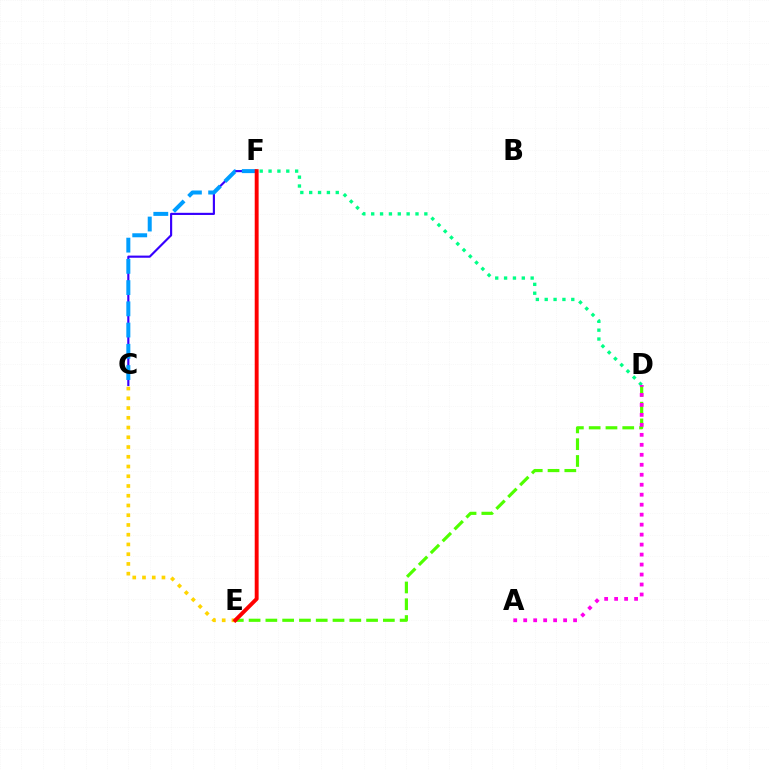{('D', 'F'): [{'color': '#00ff86', 'line_style': 'dotted', 'thickness': 2.41}], ('D', 'E'): [{'color': '#4fff00', 'line_style': 'dashed', 'thickness': 2.28}], ('C', 'F'): [{'color': '#3700ff', 'line_style': 'solid', 'thickness': 1.55}, {'color': '#009eff', 'line_style': 'dashed', 'thickness': 2.88}], ('C', 'E'): [{'color': '#ffd500', 'line_style': 'dotted', 'thickness': 2.65}], ('A', 'D'): [{'color': '#ff00ed', 'line_style': 'dotted', 'thickness': 2.71}], ('E', 'F'): [{'color': '#ff0000', 'line_style': 'solid', 'thickness': 2.81}]}